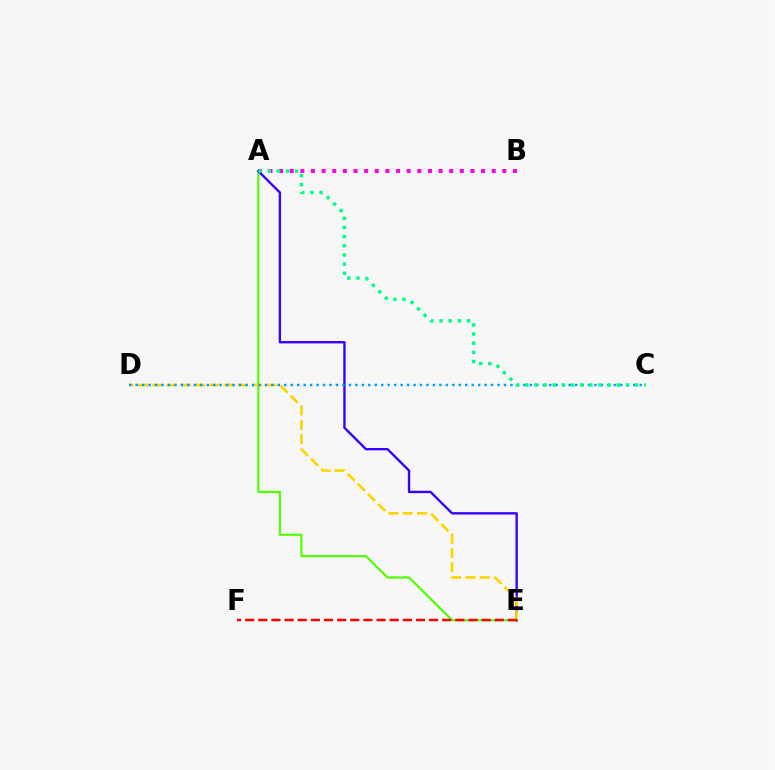{('A', 'B'): [{'color': '#ff00ed', 'line_style': 'dotted', 'thickness': 2.89}], ('A', 'E'): [{'color': '#4fff00', 'line_style': 'solid', 'thickness': 1.55}, {'color': '#3700ff', 'line_style': 'solid', 'thickness': 1.7}], ('D', 'E'): [{'color': '#ffd500', 'line_style': 'dashed', 'thickness': 1.94}], ('C', 'D'): [{'color': '#009eff', 'line_style': 'dotted', 'thickness': 1.76}], ('A', 'C'): [{'color': '#00ff86', 'line_style': 'dotted', 'thickness': 2.49}], ('E', 'F'): [{'color': '#ff0000', 'line_style': 'dashed', 'thickness': 1.78}]}